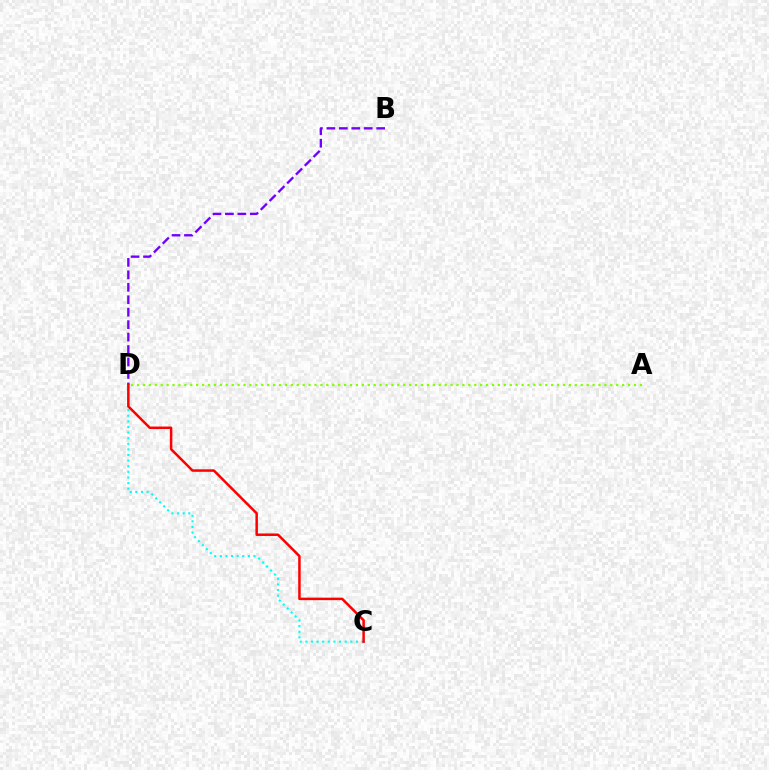{('C', 'D'): [{'color': '#00fff6', 'line_style': 'dotted', 'thickness': 1.53}, {'color': '#ff0000', 'line_style': 'solid', 'thickness': 1.8}], ('B', 'D'): [{'color': '#7200ff', 'line_style': 'dashed', 'thickness': 1.69}], ('A', 'D'): [{'color': '#84ff00', 'line_style': 'dotted', 'thickness': 1.61}]}